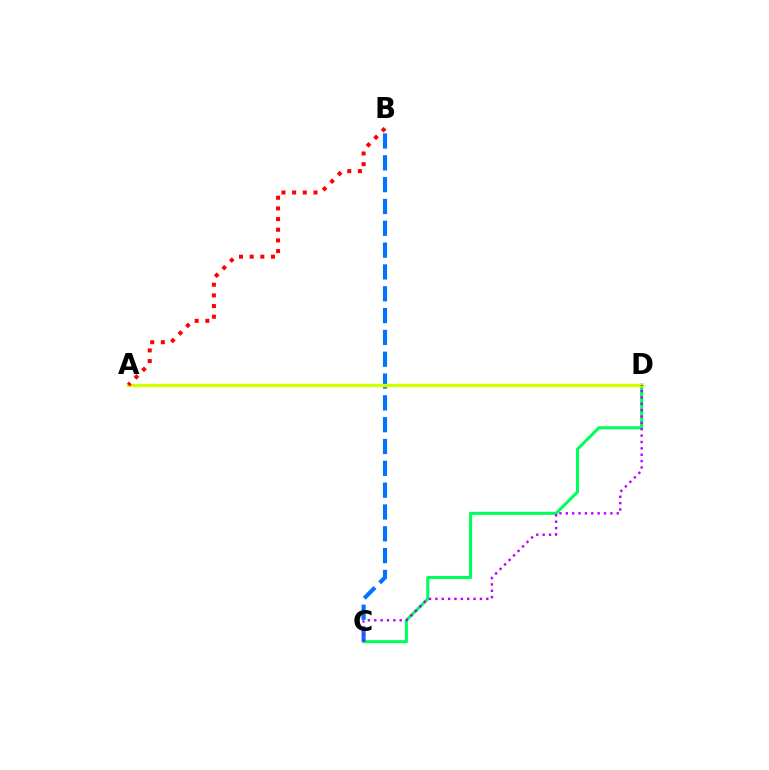{('C', 'D'): [{'color': '#00ff5c', 'line_style': 'solid', 'thickness': 2.21}, {'color': '#b900ff', 'line_style': 'dotted', 'thickness': 1.73}], ('B', 'C'): [{'color': '#0074ff', 'line_style': 'dashed', 'thickness': 2.96}], ('A', 'D'): [{'color': '#d1ff00', 'line_style': 'solid', 'thickness': 2.4}], ('A', 'B'): [{'color': '#ff0000', 'line_style': 'dotted', 'thickness': 2.9}]}